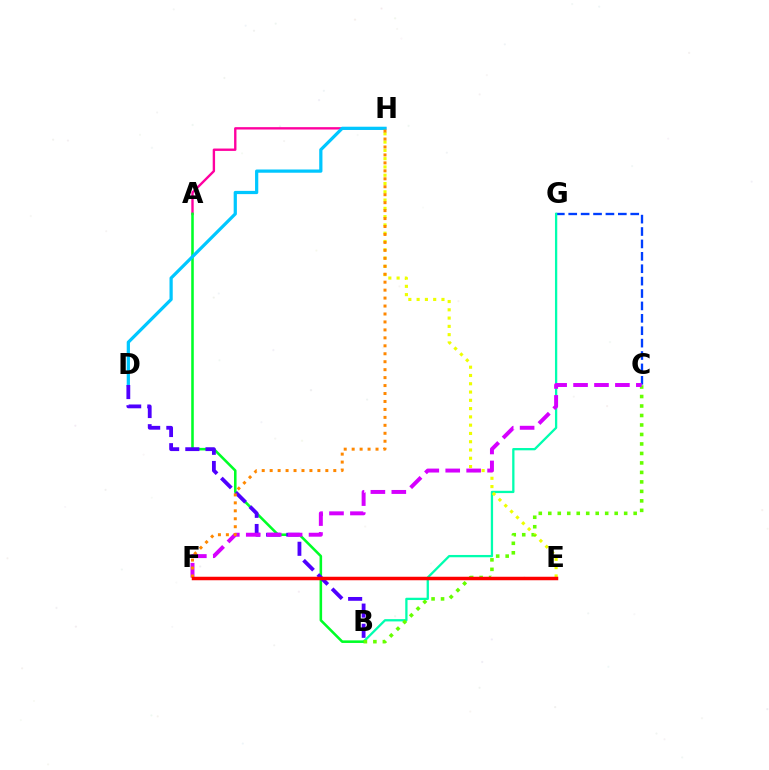{('C', 'G'): [{'color': '#003fff', 'line_style': 'dashed', 'thickness': 1.68}], ('A', 'H'): [{'color': '#ff00a0', 'line_style': 'solid', 'thickness': 1.71}], ('B', 'G'): [{'color': '#00ffaf', 'line_style': 'solid', 'thickness': 1.65}], ('A', 'B'): [{'color': '#00ff27', 'line_style': 'solid', 'thickness': 1.85}], ('D', 'H'): [{'color': '#00c7ff', 'line_style': 'solid', 'thickness': 2.33}], ('E', 'H'): [{'color': '#eeff00', 'line_style': 'dotted', 'thickness': 2.25}], ('B', 'D'): [{'color': '#4f00ff', 'line_style': 'dashed', 'thickness': 2.74}], ('B', 'C'): [{'color': '#66ff00', 'line_style': 'dotted', 'thickness': 2.58}], ('C', 'F'): [{'color': '#d600ff', 'line_style': 'dashed', 'thickness': 2.84}], ('F', 'H'): [{'color': '#ff8800', 'line_style': 'dotted', 'thickness': 2.16}], ('E', 'F'): [{'color': '#ff0000', 'line_style': 'solid', 'thickness': 2.51}]}